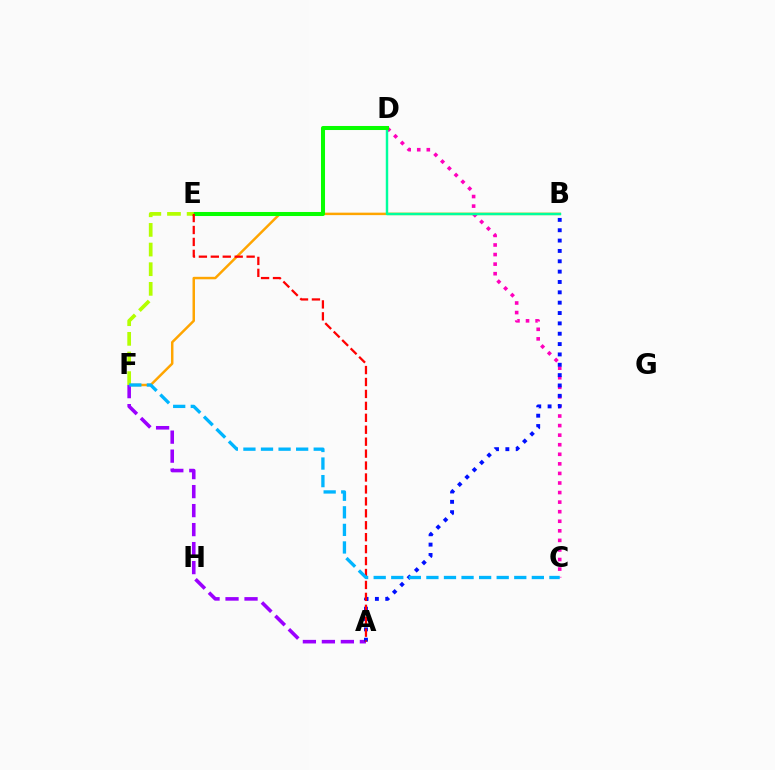{('B', 'F'): [{'color': '#ffa500', 'line_style': 'solid', 'thickness': 1.78}], ('A', 'F'): [{'color': '#9b00ff', 'line_style': 'dashed', 'thickness': 2.58}], ('C', 'D'): [{'color': '#ff00bd', 'line_style': 'dotted', 'thickness': 2.6}], ('B', 'D'): [{'color': '#00ff9d', 'line_style': 'solid', 'thickness': 1.76}], ('D', 'E'): [{'color': '#08ff00', 'line_style': 'solid', 'thickness': 2.91}], ('E', 'F'): [{'color': '#b3ff00', 'line_style': 'dashed', 'thickness': 2.67}], ('A', 'B'): [{'color': '#0010ff', 'line_style': 'dotted', 'thickness': 2.81}], ('A', 'E'): [{'color': '#ff0000', 'line_style': 'dashed', 'thickness': 1.62}], ('C', 'F'): [{'color': '#00b5ff', 'line_style': 'dashed', 'thickness': 2.39}]}